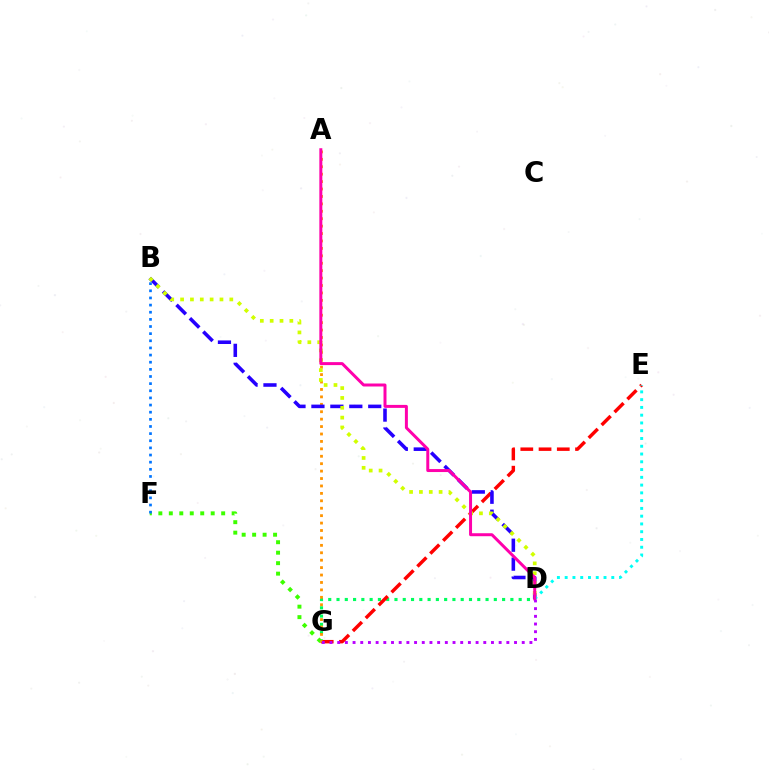{('D', 'G'): [{'color': '#00ff5c', 'line_style': 'dotted', 'thickness': 2.25}, {'color': '#b900ff', 'line_style': 'dotted', 'thickness': 2.09}], ('E', 'G'): [{'color': '#ff0000', 'line_style': 'dashed', 'thickness': 2.48}], ('F', 'G'): [{'color': '#3dff00', 'line_style': 'dotted', 'thickness': 2.85}], ('A', 'G'): [{'color': '#ff9400', 'line_style': 'dotted', 'thickness': 2.02}], ('B', 'D'): [{'color': '#2500ff', 'line_style': 'dashed', 'thickness': 2.57}, {'color': '#d1ff00', 'line_style': 'dotted', 'thickness': 2.67}], ('D', 'E'): [{'color': '#00fff6', 'line_style': 'dotted', 'thickness': 2.11}], ('B', 'F'): [{'color': '#0074ff', 'line_style': 'dotted', 'thickness': 1.94}], ('A', 'D'): [{'color': '#ff00ac', 'line_style': 'solid', 'thickness': 2.15}]}